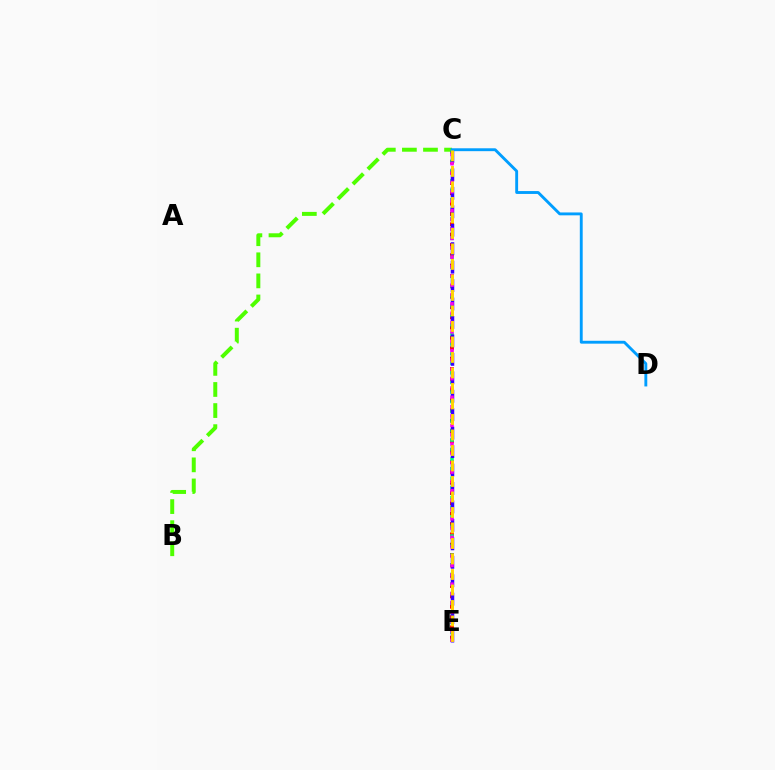{('C', 'E'): [{'color': '#ff0000', 'line_style': 'dotted', 'thickness': 2.81}, {'color': '#00ff86', 'line_style': 'dotted', 'thickness': 2.61}, {'color': '#3700ff', 'line_style': 'dashed', 'thickness': 2.51}, {'color': '#ff00ed', 'line_style': 'dotted', 'thickness': 2.54}, {'color': '#ffd500', 'line_style': 'dashed', 'thickness': 2.11}], ('B', 'C'): [{'color': '#4fff00', 'line_style': 'dashed', 'thickness': 2.86}], ('C', 'D'): [{'color': '#009eff', 'line_style': 'solid', 'thickness': 2.07}]}